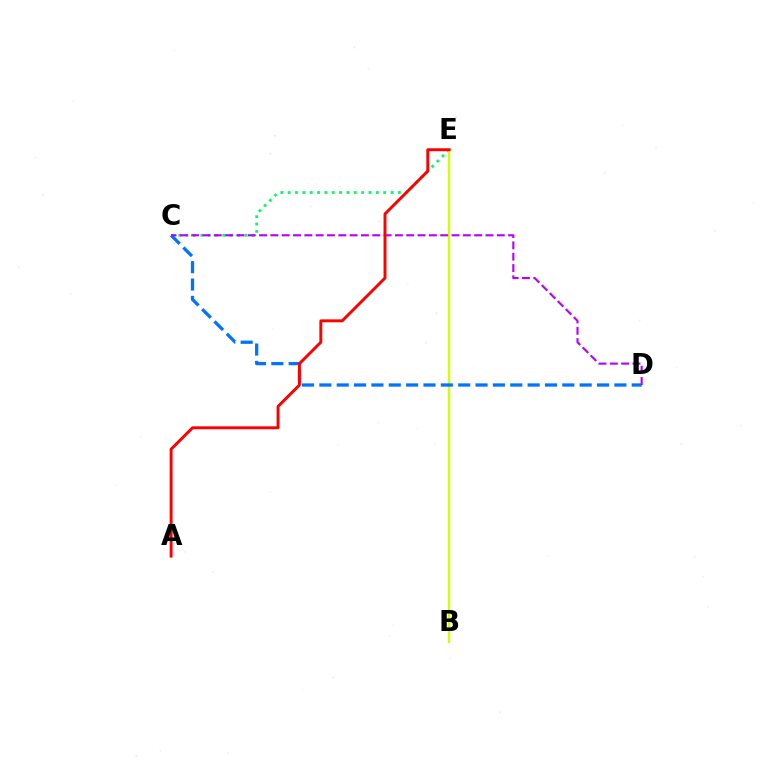{('C', 'E'): [{'color': '#00ff5c', 'line_style': 'dotted', 'thickness': 2.0}], ('B', 'E'): [{'color': '#d1ff00', 'line_style': 'solid', 'thickness': 1.71}], ('C', 'D'): [{'color': '#0074ff', 'line_style': 'dashed', 'thickness': 2.36}, {'color': '#b900ff', 'line_style': 'dashed', 'thickness': 1.54}], ('A', 'E'): [{'color': '#ff0000', 'line_style': 'solid', 'thickness': 2.11}]}